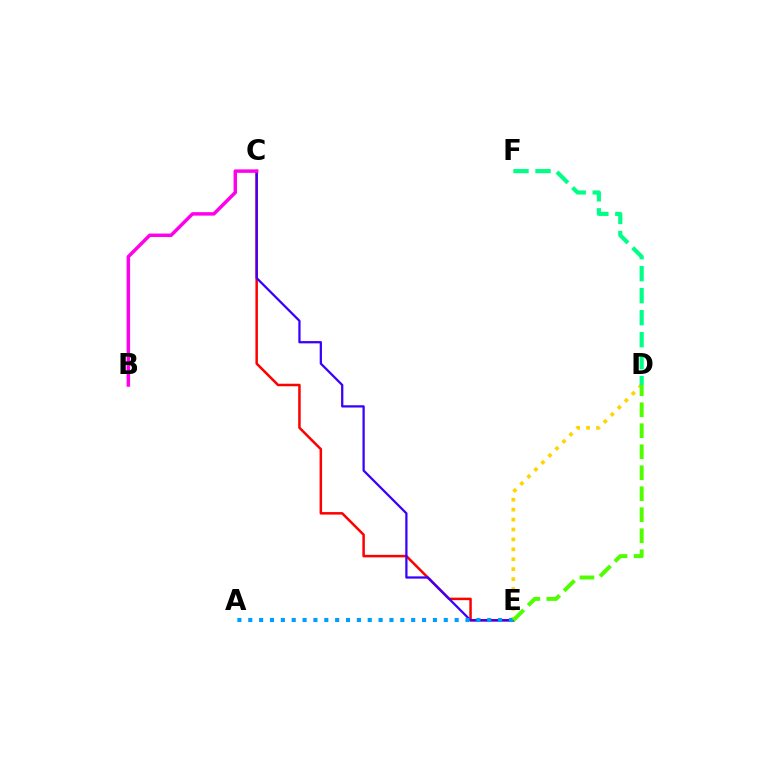{('C', 'E'): [{'color': '#ff0000', 'line_style': 'solid', 'thickness': 1.81}, {'color': '#3700ff', 'line_style': 'solid', 'thickness': 1.62}], ('D', 'E'): [{'color': '#ffd500', 'line_style': 'dotted', 'thickness': 2.7}, {'color': '#4fff00', 'line_style': 'dashed', 'thickness': 2.85}], ('D', 'F'): [{'color': '#00ff86', 'line_style': 'dashed', 'thickness': 2.99}], ('A', 'E'): [{'color': '#009eff', 'line_style': 'dotted', 'thickness': 2.95}], ('B', 'C'): [{'color': '#ff00ed', 'line_style': 'solid', 'thickness': 2.5}]}